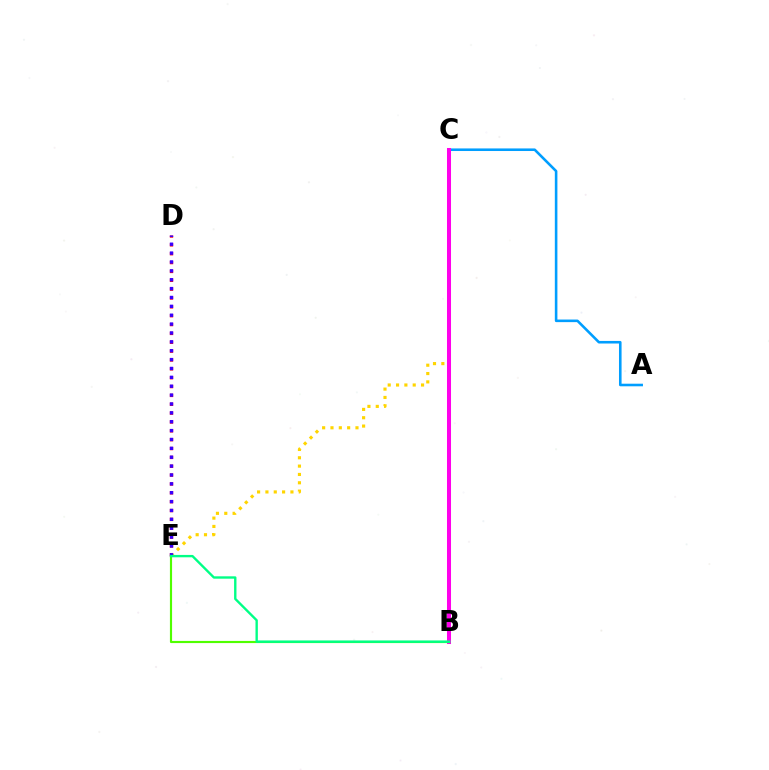{('D', 'E'): [{'color': '#ff0000', 'line_style': 'dotted', 'thickness': 2.41}, {'color': '#3700ff', 'line_style': 'dotted', 'thickness': 2.41}], ('C', 'E'): [{'color': '#ffd500', 'line_style': 'dotted', 'thickness': 2.26}], ('A', 'C'): [{'color': '#009eff', 'line_style': 'solid', 'thickness': 1.86}], ('B', 'C'): [{'color': '#ff00ed', 'line_style': 'solid', 'thickness': 2.9}], ('B', 'E'): [{'color': '#4fff00', 'line_style': 'solid', 'thickness': 1.55}, {'color': '#00ff86', 'line_style': 'solid', 'thickness': 1.71}]}